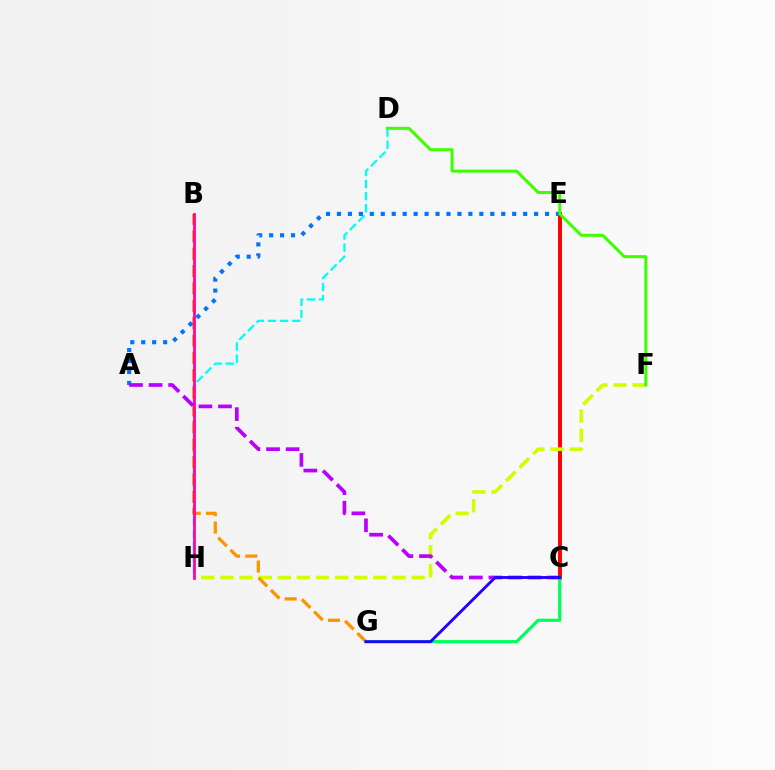{('D', 'H'): [{'color': '#00fff6', 'line_style': 'dashed', 'thickness': 1.64}], ('C', 'E'): [{'color': '#ff0000', 'line_style': 'solid', 'thickness': 2.82}], ('F', 'H'): [{'color': '#d1ff00', 'line_style': 'dashed', 'thickness': 2.6}], ('B', 'G'): [{'color': '#ff9400', 'line_style': 'dashed', 'thickness': 2.36}], ('C', 'G'): [{'color': '#00ff5c', 'line_style': 'solid', 'thickness': 2.3}, {'color': '#2500ff', 'line_style': 'solid', 'thickness': 2.08}], ('A', 'E'): [{'color': '#0074ff', 'line_style': 'dotted', 'thickness': 2.98}], ('D', 'F'): [{'color': '#3dff00', 'line_style': 'solid', 'thickness': 2.16}], ('B', 'H'): [{'color': '#ff00ac', 'line_style': 'solid', 'thickness': 1.99}], ('A', 'C'): [{'color': '#b900ff', 'line_style': 'dashed', 'thickness': 2.66}]}